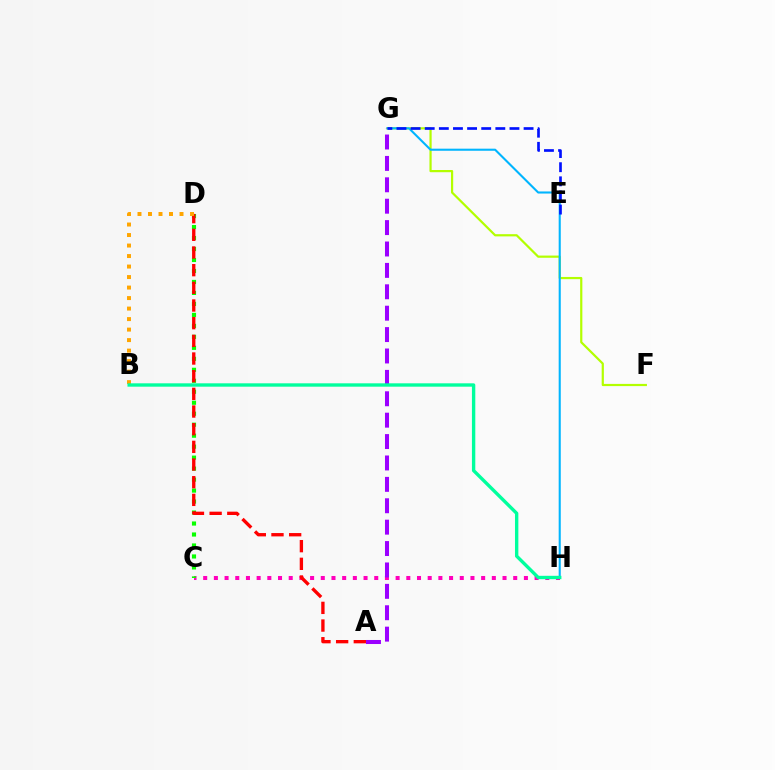{('F', 'G'): [{'color': '#b3ff00', 'line_style': 'solid', 'thickness': 1.59}], ('C', 'H'): [{'color': '#ff00bd', 'line_style': 'dotted', 'thickness': 2.9}], ('G', 'H'): [{'color': '#00b5ff', 'line_style': 'solid', 'thickness': 1.5}], ('E', 'G'): [{'color': '#0010ff', 'line_style': 'dashed', 'thickness': 1.92}], ('C', 'D'): [{'color': '#08ff00', 'line_style': 'dotted', 'thickness': 2.98}], ('A', 'D'): [{'color': '#ff0000', 'line_style': 'dashed', 'thickness': 2.4}], ('A', 'G'): [{'color': '#9b00ff', 'line_style': 'dashed', 'thickness': 2.91}], ('B', 'D'): [{'color': '#ffa500', 'line_style': 'dotted', 'thickness': 2.85}], ('B', 'H'): [{'color': '#00ff9d', 'line_style': 'solid', 'thickness': 2.43}]}